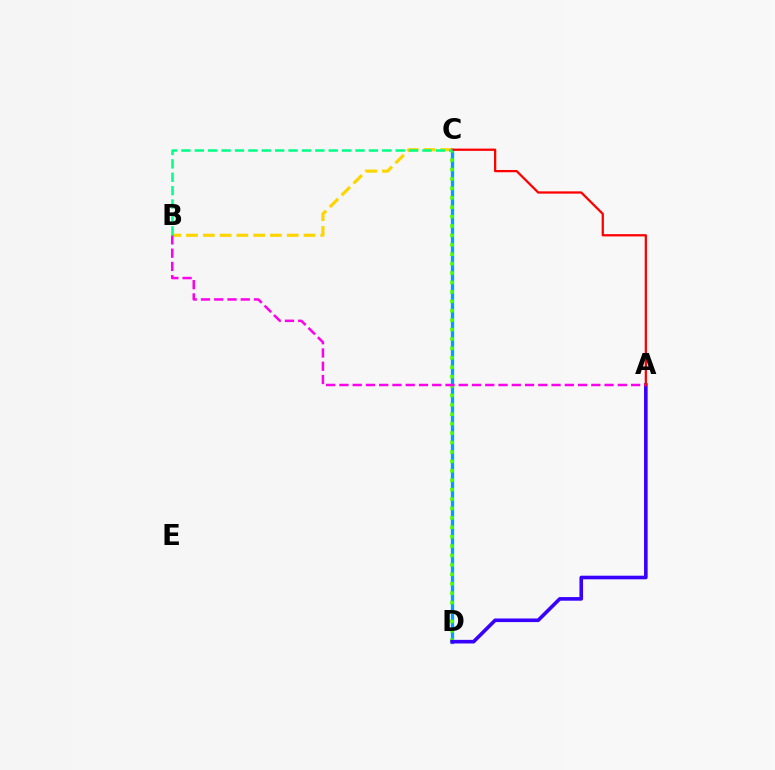{('C', 'D'): [{'color': '#009eff', 'line_style': 'solid', 'thickness': 2.36}, {'color': '#4fff00', 'line_style': 'dotted', 'thickness': 2.56}], ('B', 'C'): [{'color': '#ffd500', 'line_style': 'dashed', 'thickness': 2.28}, {'color': '#00ff86', 'line_style': 'dashed', 'thickness': 1.82}], ('A', 'D'): [{'color': '#3700ff', 'line_style': 'solid', 'thickness': 2.6}], ('A', 'B'): [{'color': '#ff00ed', 'line_style': 'dashed', 'thickness': 1.8}], ('A', 'C'): [{'color': '#ff0000', 'line_style': 'solid', 'thickness': 1.64}]}